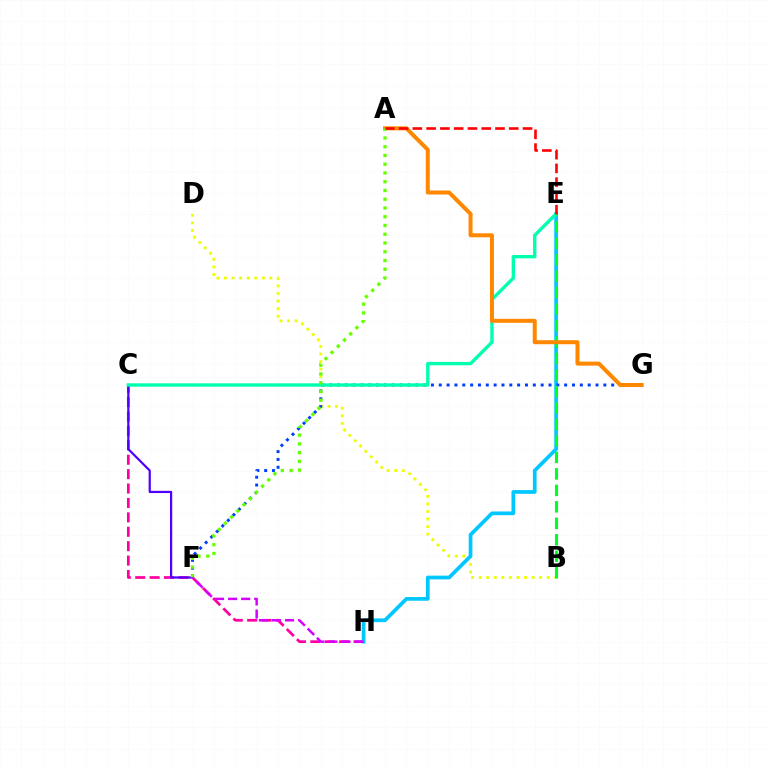{('C', 'H'): [{'color': '#ff00a0', 'line_style': 'dashed', 'thickness': 1.96}], ('B', 'D'): [{'color': '#eeff00', 'line_style': 'dotted', 'thickness': 2.05}], ('E', 'H'): [{'color': '#00c7ff', 'line_style': 'solid', 'thickness': 2.68}], ('F', 'G'): [{'color': '#003fff', 'line_style': 'dotted', 'thickness': 2.13}], ('B', 'E'): [{'color': '#00ff27', 'line_style': 'dashed', 'thickness': 2.24}], ('C', 'F'): [{'color': '#4f00ff', 'line_style': 'solid', 'thickness': 1.6}], ('C', 'E'): [{'color': '#00ffaf', 'line_style': 'solid', 'thickness': 2.42}], ('A', 'G'): [{'color': '#ff8800', 'line_style': 'solid', 'thickness': 2.89}], ('A', 'F'): [{'color': '#66ff00', 'line_style': 'dotted', 'thickness': 2.38}], ('F', 'H'): [{'color': '#d600ff', 'line_style': 'dashed', 'thickness': 1.77}], ('A', 'E'): [{'color': '#ff0000', 'line_style': 'dashed', 'thickness': 1.87}]}